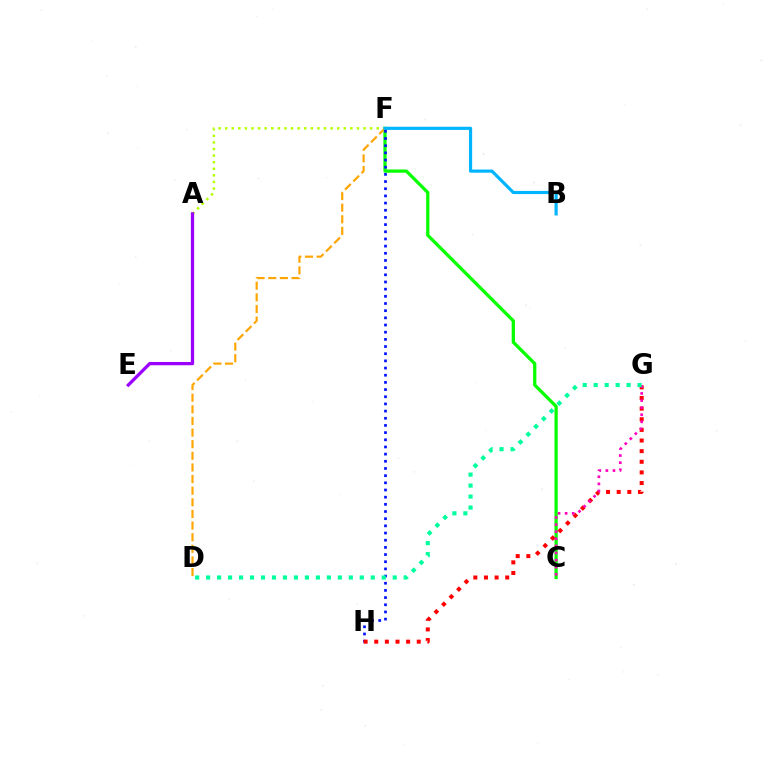{('A', 'F'): [{'color': '#b3ff00', 'line_style': 'dotted', 'thickness': 1.79}], ('A', 'E'): [{'color': '#9b00ff', 'line_style': 'solid', 'thickness': 2.35}], ('C', 'F'): [{'color': '#08ff00', 'line_style': 'solid', 'thickness': 2.35}], ('D', 'F'): [{'color': '#ffa500', 'line_style': 'dashed', 'thickness': 1.58}], ('F', 'H'): [{'color': '#0010ff', 'line_style': 'dotted', 'thickness': 1.95}], ('G', 'H'): [{'color': '#ff0000', 'line_style': 'dotted', 'thickness': 2.89}], ('B', 'F'): [{'color': '#00b5ff', 'line_style': 'solid', 'thickness': 2.28}], ('C', 'G'): [{'color': '#ff00bd', 'line_style': 'dotted', 'thickness': 1.93}], ('D', 'G'): [{'color': '#00ff9d', 'line_style': 'dotted', 'thickness': 2.98}]}